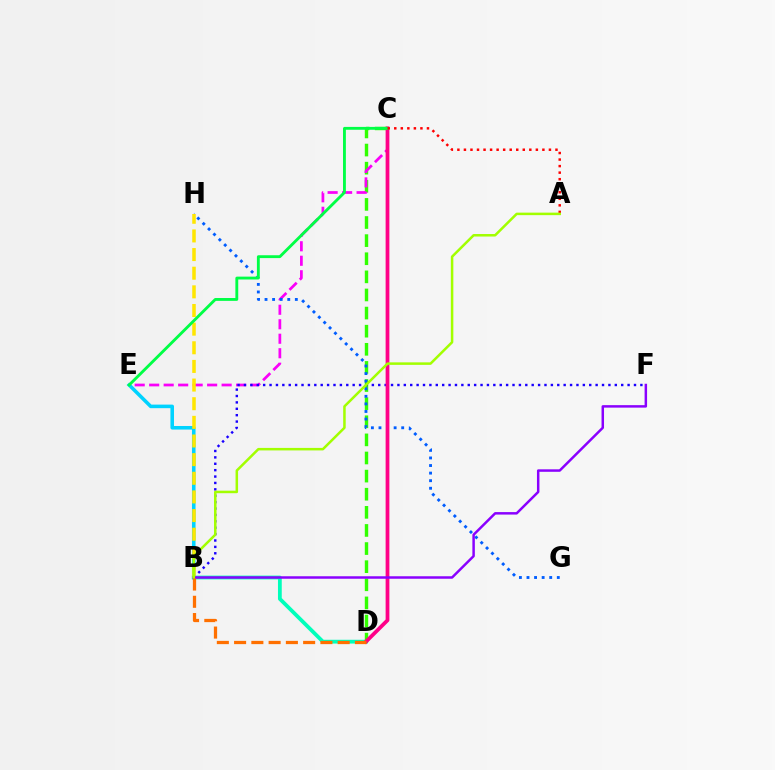{('B', 'D'): [{'color': '#00ffbb', 'line_style': 'solid', 'thickness': 2.72}, {'color': '#ff7000', 'line_style': 'dashed', 'thickness': 2.35}], ('C', 'D'): [{'color': '#31ff00', 'line_style': 'dashed', 'thickness': 2.46}, {'color': '#ff0088', 'line_style': 'solid', 'thickness': 2.7}], ('C', 'E'): [{'color': '#fa00f9', 'line_style': 'dashed', 'thickness': 1.97}, {'color': '#00ff45', 'line_style': 'solid', 'thickness': 2.06}], ('G', 'H'): [{'color': '#005dff', 'line_style': 'dotted', 'thickness': 2.06}], ('B', 'F'): [{'color': '#1900ff', 'line_style': 'dotted', 'thickness': 1.74}, {'color': '#8a00ff', 'line_style': 'solid', 'thickness': 1.79}], ('B', 'E'): [{'color': '#00d3ff', 'line_style': 'solid', 'thickness': 2.57}], ('B', 'H'): [{'color': '#ffe600', 'line_style': 'dashed', 'thickness': 2.53}], ('A', 'C'): [{'color': '#ff0000', 'line_style': 'dotted', 'thickness': 1.78}], ('A', 'B'): [{'color': '#a2ff00', 'line_style': 'solid', 'thickness': 1.81}]}